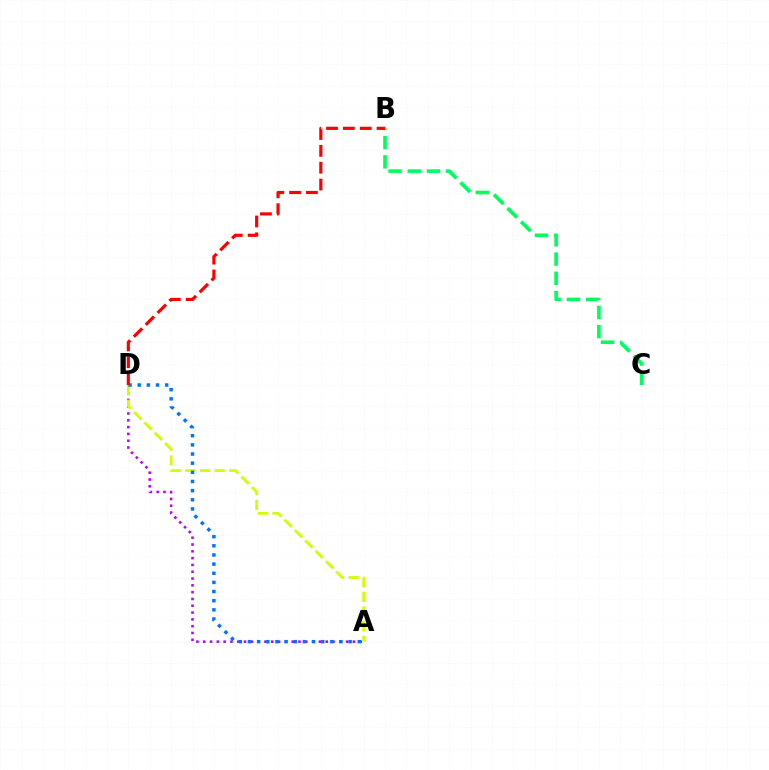{('A', 'D'): [{'color': '#b900ff', 'line_style': 'dotted', 'thickness': 1.85}, {'color': '#d1ff00', 'line_style': 'dashed', 'thickness': 1.99}, {'color': '#0074ff', 'line_style': 'dotted', 'thickness': 2.49}], ('B', 'C'): [{'color': '#00ff5c', 'line_style': 'dashed', 'thickness': 2.61}], ('B', 'D'): [{'color': '#ff0000', 'line_style': 'dashed', 'thickness': 2.29}]}